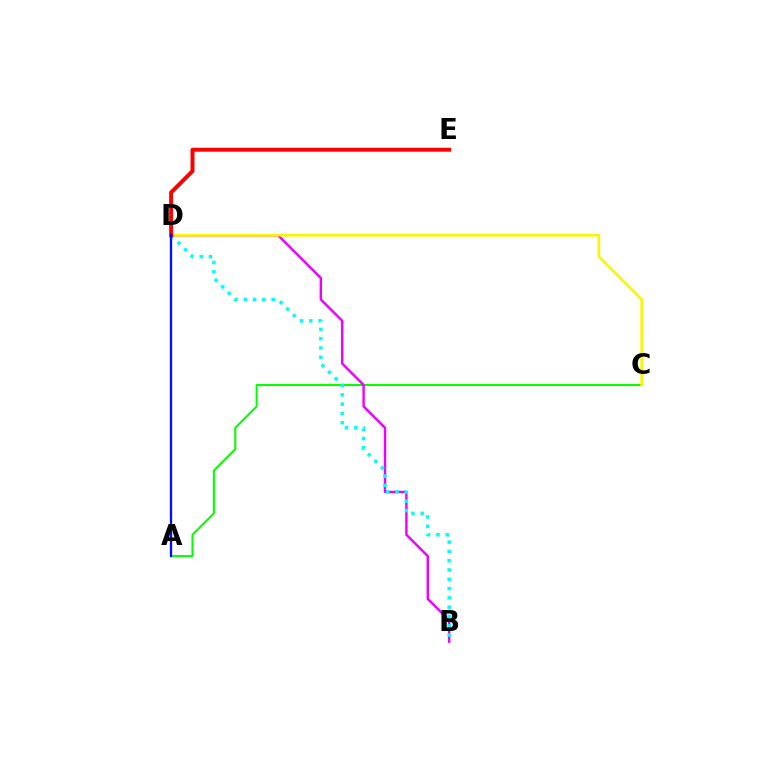{('A', 'C'): [{'color': '#08ff00', 'line_style': 'solid', 'thickness': 1.51}], ('B', 'D'): [{'color': '#ee00ff', 'line_style': 'solid', 'thickness': 1.74}, {'color': '#00fff6', 'line_style': 'dotted', 'thickness': 2.53}], ('C', 'D'): [{'color': '#fcf500', 'line_style': 'solid', 'thickness': 1.88}], ('D', 'E'): [{'color': '#ff0000', 'line_style': 'solid', 'thickness': 2.85}], ('A', 'D'): [{'color': '#0010ff', 'line_style': 'solid', 'thickness': 1.68}]}